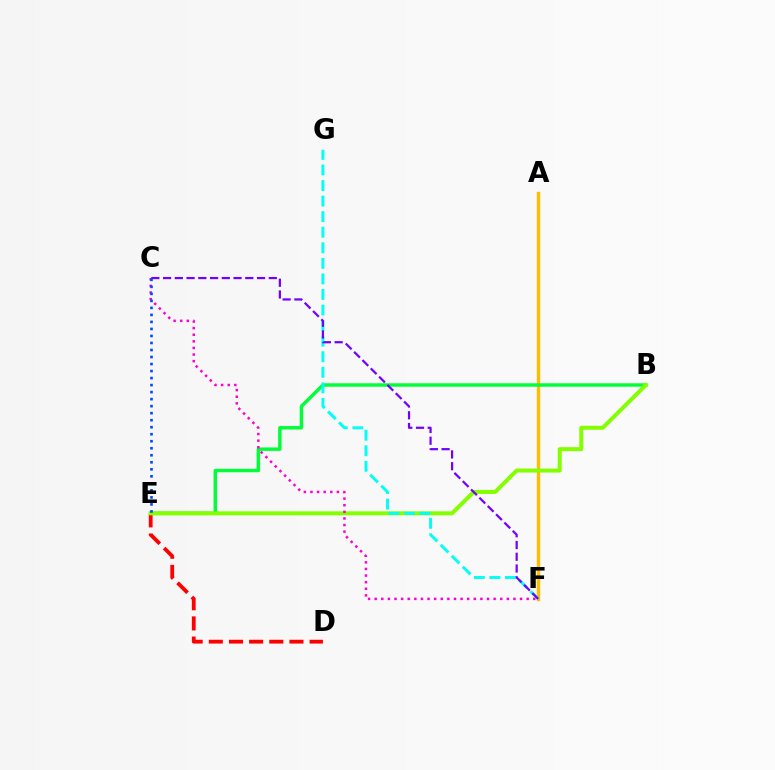{('A', 'F'): [{'color': '#ffbd00', 'line_style': 'solid', 'thickness': 2.47}], ('B', 'E'): [{'color': '#00ff39', 'line_style': 'solid', 'thickness': 2.48}, {'color': '#84ff00', 'line_style': 'solid', 'thickness': 2.87}], ('D', 'E'): [{'color': '#ff0000', 'line_style': 'dashed', 'thickness': 2.74}], ('F', 'G'): [{'color': '#00fff6', 'line_style': 'dashed', 'thickness': 2.11}], ('C', 'F'): [{'color': '#ff00cf', 'line_style': 'dotted', 'thickness': 1.8}, {'color': '#7200ff', 'line_style': 'dashed', 'thickness': 1.6}], ('C', 'E'): [{'color': '#004bff', 'line_style': 'dotted', 'thickness': 1.91}]}